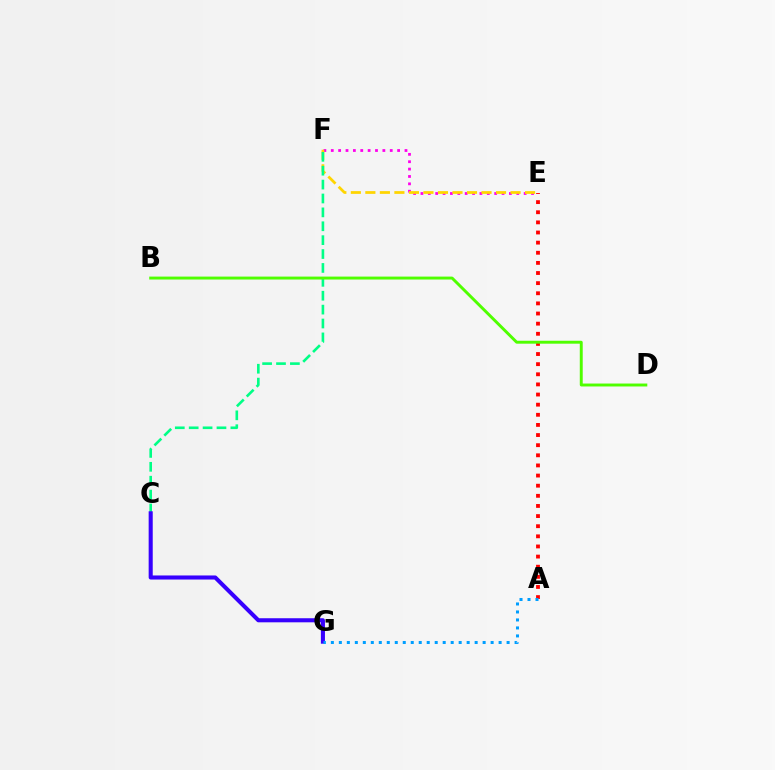{('A', 'E'): [{'color': '#ff0000', 'line_style': 'dotted', 'thickness': 2.75}], ('E', 'F'): [{'color': '#ff00ed', 'line_style': 'dotted', 'thickness': 2.0}, {'color': '#ffd500', 'line_style': 'dashed', 'thickness': 1.97}], ('C', 'F'): [{'color': '#00ff86', 'line_style': 'dashed', 'thickness': 1.89}], ('C', 'G'): [{'color': '#3700ff', 'line_style': 'solid', 'thickness': 2.93}], ('B', 'D'): [{'color': '#4fff00', 'line_style': 'solid', 'thickness': 2.11}], ('A', 'G'): [{'color': '#009eff', 'line_style': 'dotted', 'thickness': 2.17}]}